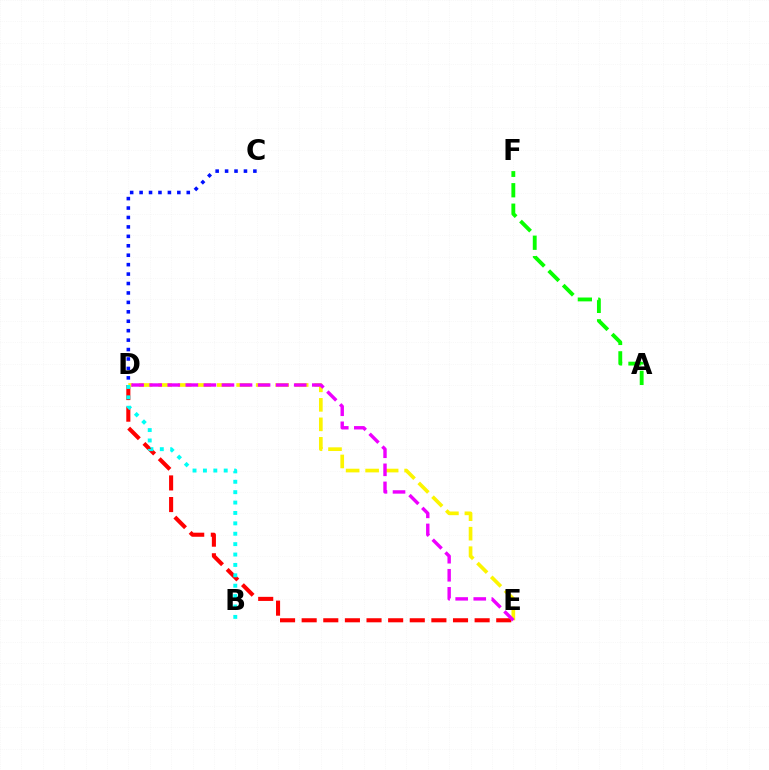{('A', 'F'): [{'color': '#08ff00', 'line_style': 'dashed', 'thickness': 2.78}], ('D', 'E'): [{'color': '#ff0000', 'line_style': 'dashed', 'thickness': 2.94}, {'color': '#fcf500', 'line_style': 'dashed', 'thickness': 2.65}, {'color': '#ee00ff', 'line_style': 'dashed', 'thickness': 2.45}], ('C', 'D'): [{'color': '#0010ff', 'line_style': 'dotted', 'thickness': 2.56}], ('B', 'D'): [{'color': '#00fff6', 'line_style': 'dotted', 'thickness': 2.82}]}